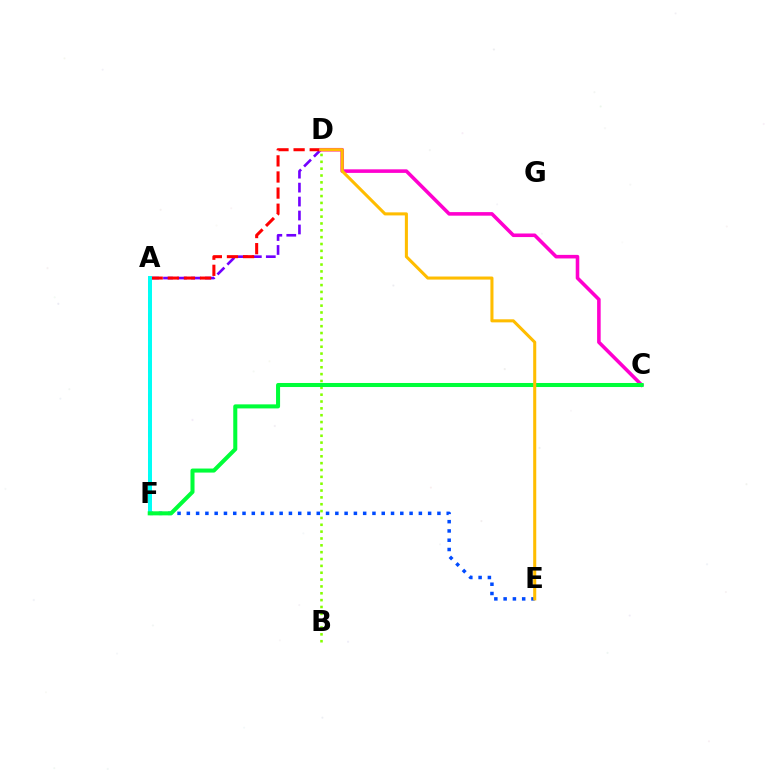{('A', 'D'): [{'color': '#7200ff', 'line_style': 'dashed', 'thickness': 1.9}], ('E', 'F'): [{'color': '#004bff', 'line_style': 'dotted', 'thickness': 2.52}], ('D', 'F'): [{'color': '#ff0000', 'line_style': 'dashed', 'thickness': 2.19}], ('C', 'D'): [{'color': '#ff00cf', 'line_style': 'solid', 'thickness': 2.57}], ('A', 'F'): [{'color': '#00fff6', 'line_style': 'solid', 'thickness': 2.86}], ('B', 'D'): [{'color': '#84ff00', 'line_style': 'dotted', 'thickness': 1.86}], ('C', 'F'): [{'color': '#00ff39', 'line_style': 'solid', 'thickness': 2.91}], ('D', 'E'): [{'color': '#ffbd00', 'line_style': 'solid', 'thickness': 2.2}]}